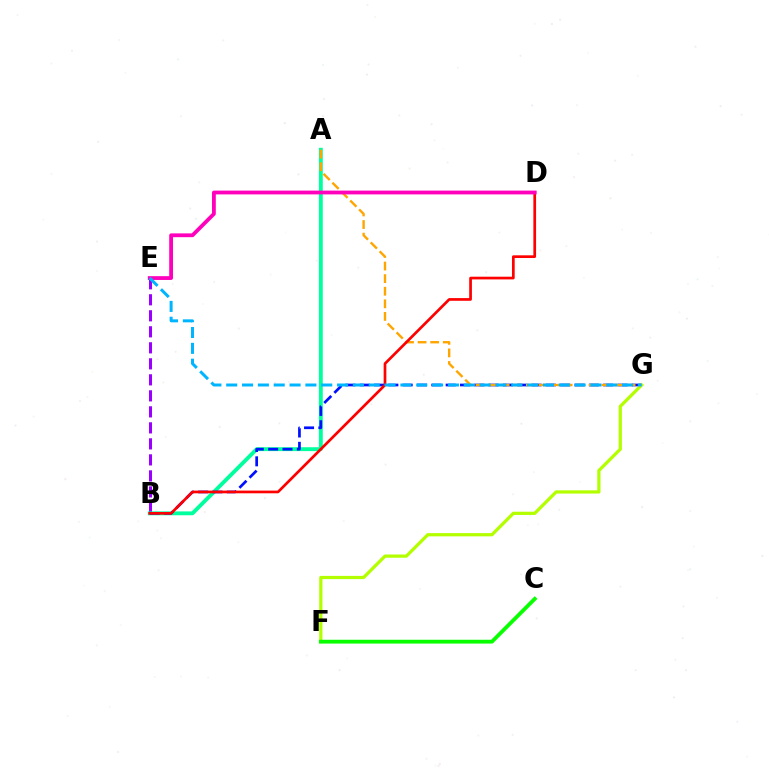{('B', 'E'): [{'color': '#9b00ff', 'line_style': 'dashed', 'thickness': 2.17}], ('A', 'B'): [{'color': '#00ff9d', 'line_style': 'solid', 'thickness': 2.78}], ('B', 'G'): [{'color': '#0010ff', 'line_style': 'dashed', 'thickness': 1.95}], ('F', 'G'): [{'color': '#b3ff00', 'line_style': 'solid', 'thickness': 2.33}], ('A', 'G'): [{'color': '#ffa500', 'line_style': 'dashed', 'thickness': 1.71}], ('C', 'F'): [{'color': '#08ff00', 'line_style': 'solid', 'thickness': 2.74}], ('B', 'D'): [{'color': '#ff0000', 'line_style': 'solid', 'thickness': 1.94}], ('D', 'E'): [{'color': '#ff00bd', 'line_style': 'solid', 'thickness': 2.74}], ('E', 'G'): [{'color': '#00b5ff', 'line_style': 'dashed', 'thickness': 2.15}]}